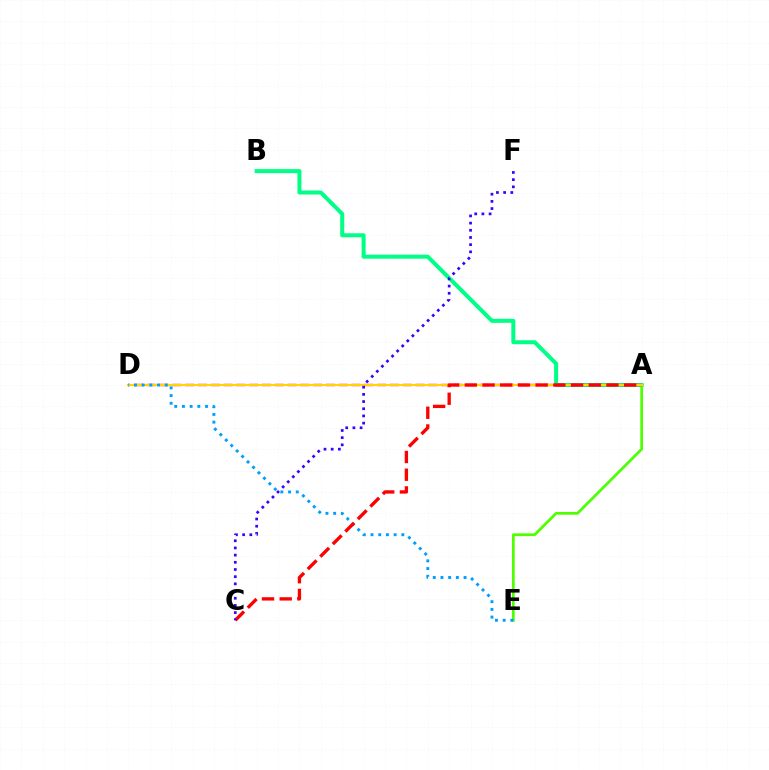{('A', 'B'): [{'color': '#00ff86', 'line_style': 'solid', 'thickness': 2.89}], ('A', 'E'): [{'color': '#4fff00', 'line_style': 'solid', 'thickness': 1.98}], ('A', 'D'): [{'color': '#ff00ed', 'line_style': 'dashed', 'thickness': 1.74}, {'color': '#ffd500', 'line_style': 'solid', 'thickness': 1.51}], ('D', 'E'): [{'color': '#009eff', 'line_style': 'dotted', 'thickness': 2.09}], ('A', 'C'): [{'color': '#ff0000', 'line_style': 'dashed', 'thickness': 2.4}], ('C', 'F'): [{'color': '#3700ff', 'line_style': 'dotted', 'thickness': 1.95}]}